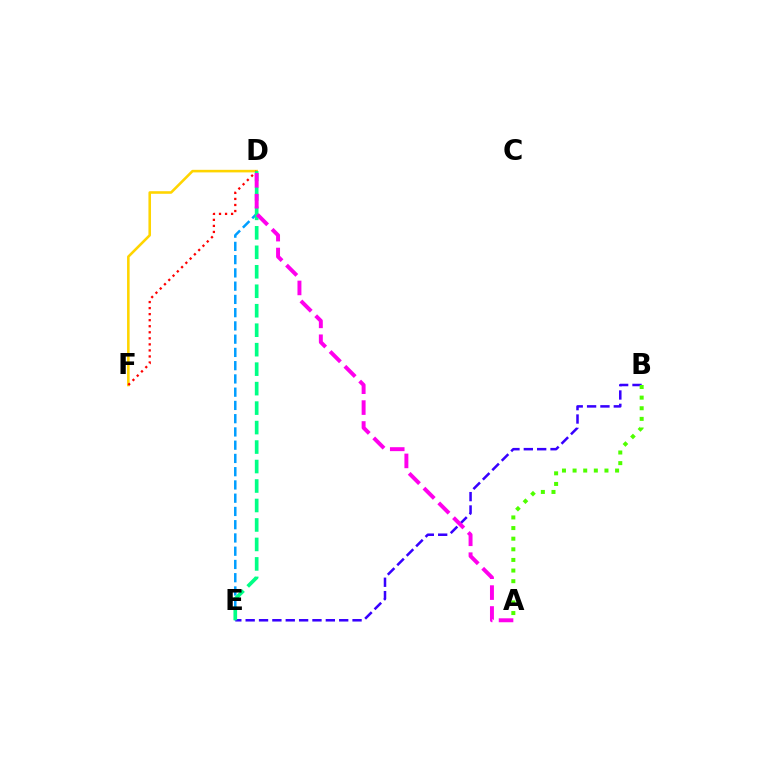{('D', 'E'): [{'color': '#009eff', 'line_style': 'dashed', 'thickness': 1.8}, {'color': '#00ff86', 'line_style': 'dashed', 'thickness': 2.65}], ('D', 'F'): [{'color': '#ffd500', 'line_style': 'solid', 'thickness': 1.85}, {'color': '#ff0000', 'line_style': 'dotted', 'thickness': 1.64}], ('B', 'E'): [{'color': '#3700ff', 'line_style': 'dashed', 'thickness': 1.81}], ('A', 'B'): [{'color': '#4fff00', 'line_style': 'dotted', 'thickness': 2.89}], ('A', 'D'): [{'color': '#ff00ed', 'line_style': 'dashed', 'thickness': 2.84}]}